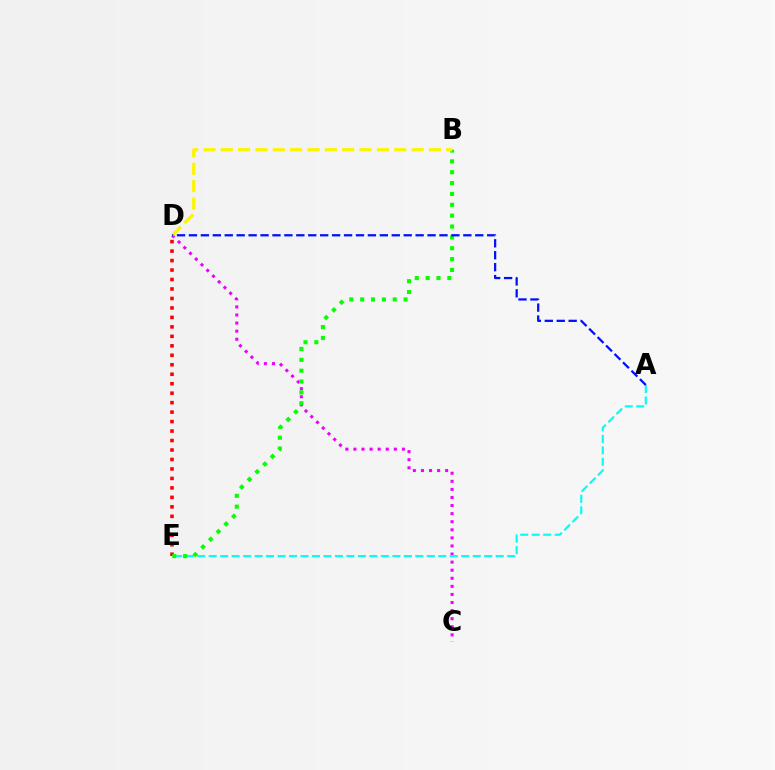{('C', 'D'): [{'color': '#ee00ff', 'line_style': 'dotted', 'thickness': 2.2}], ('A', 'E'): [{'color': '#00fff6', 'line_style': 'dashed', 'thickness': 1.56}], ('D', 'E'): [{'color': '#ff0000', 'line_style': 'dotted', 'thickness': 2.57}], ('B', 'E'): [{'color': '#08ff00', 'line_style': 'dotted', 'thickness': 2.95}], ('B', 'D'): [{'color': '#fcf500', 'line_style': 'dashed', 'thickness': 2.36}], ('A', 'D'): [{'color': '#0010ff', 'line_style': 'dashed', 'thickness': 1.62}]}